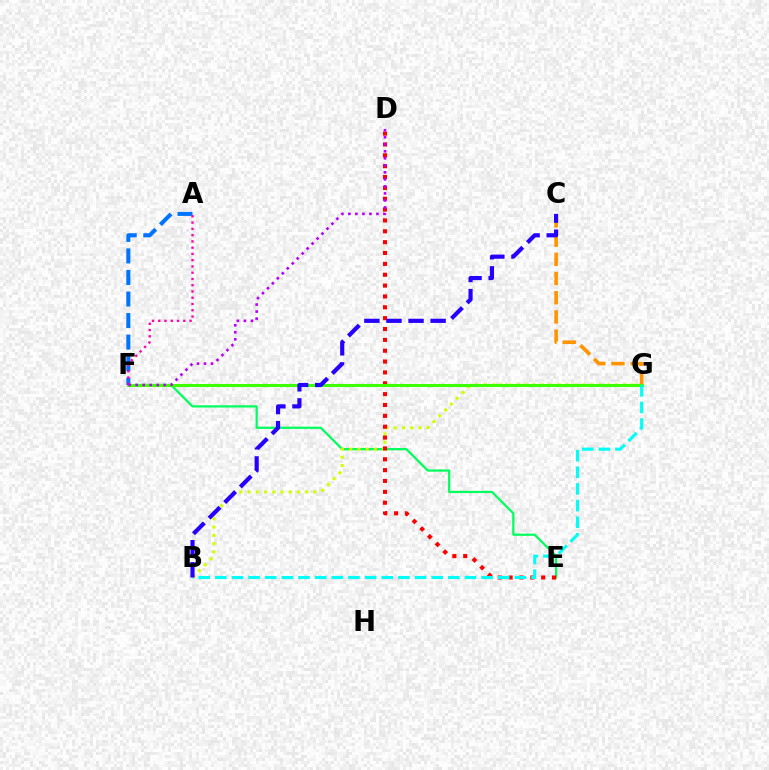{('E', 'F'): [{'color': '#00ff5c', 'line_style': 'solid', 'thickness': 1.6}], ('B', 'G'): [{'color': '#d1ff00', 'line_style': 'dotted', 'thickness': 2.24}, {'color': '#00fff6', 'line_style': 'dashed', 'thickness': 2.26}], ('C', 'G'): [{'color': '#ff9400', 'line_style': 'dashed', 'thickness': 2.61}], ('D', 'E'): [{'color': '#ff0000', 'line_style': 'dotted', 'thickness': 2.95}], ('F', 'G'): [{'color': '#3dff00', 'line_style': 'solid', 'thickness': 2.2}], ('A', 'F'): [{'color': '#0074ff', 'line_style': 'dashed', 'thickness': 2.93}, {'color': '#ff00ac', 'line_style': 'dotted', 'thickness': 1.7}], ('D', 'F'): [{'color': '#b900ff', 'line_style': 'dotted', 'thickness': 1.91}], ('B', 'C'): [{'color': '#2500ff', 'line_style': 'dashed', 'thickness': 3.0}]}